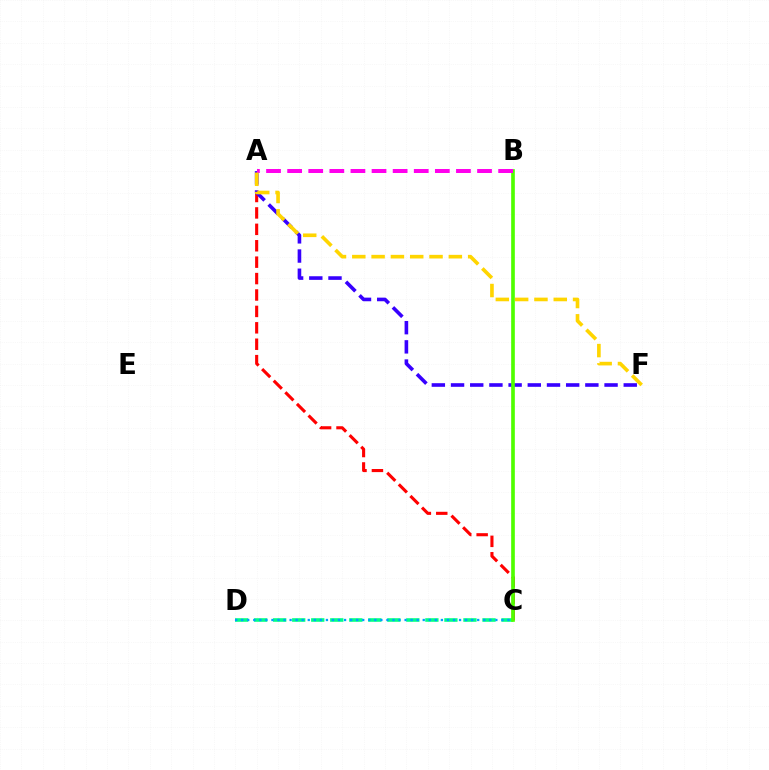{('A', 'C'): [{'color': '#ff0000', 'line_style': 'dashed', 'thickness': 2.23}], ('C', 'D'): [{'color': '#00ff86', 'line_style': 'dashed', 'thickness': 2.58}, {'color': '#009eff', 'line_style': 'dotted', 'thickness': 1.64}], ('A', 'F'): [{'color': '#3700ff', 'line_style': 'dashed', 'thickness': 2.61}, {'color': '#ffd500', 'line_style': 'dashed', 'thickness': 2.62}], ('B', 'C'): [{'color': '#4fff00', 'line_style': 'solid', 'thickness': 2.64}], ('A', 'B'): [{'color': '#ff00ed', 'line_style': 'dashed', 'thickness': 2.87}]}